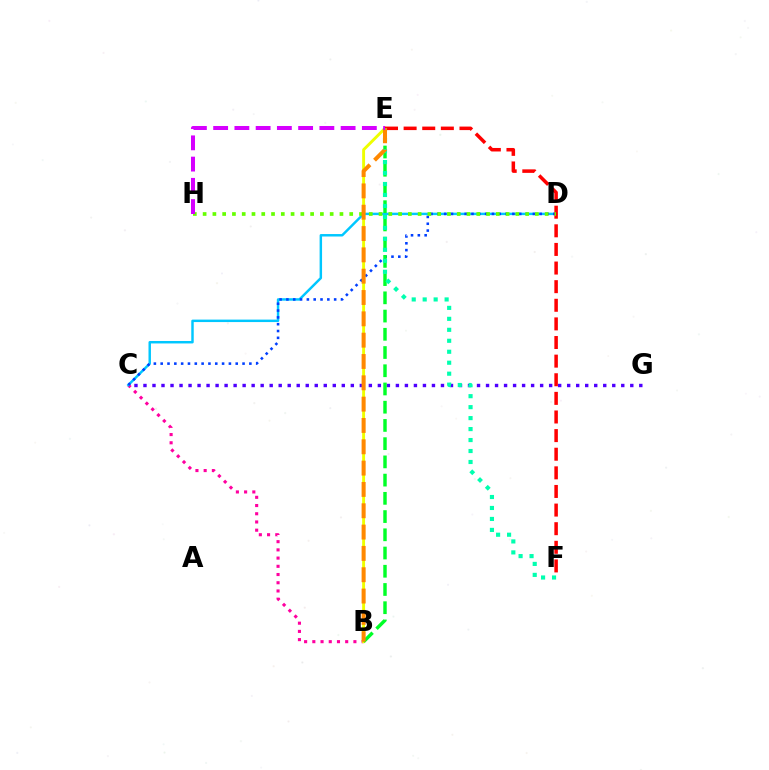{('B', 'C'): [{'color': '#ff00a0', 'line_style': 'dotted', 'thickness': 2.23}], ('C', 'G'): [{'color': '#4f00ff', 'line_style': 'dotted', 'thickness': 2.45}], ('C', 'D'): [{'color': '#00c7ff', 'line_style': 'solid', 'thickness': 1.77}, {'color': '#003fff', 'line_style': 'dotted', 'thickness': 1.85}], ('B', 'E'): [{'color': '#eeff00', 'line_style': 'solid', 'thickness': 2.1}, {'color': '#00ff27', 'line_style': 'dashed', 'thickness': 2.48}, {'color': '#ff8800', 'line_style': 'dashed', 'thickness': 2.9}], ('E', 'F'): [{'color': '#ff0000', 'line_style': 'dashed', 'thickness': 2.53}, {'color': '#00ffaf', 'line_style': 'dotted', 'thickness': 2.98}], ('D', 'H'): [{'color': '#66ff00', 'line_style': 'dotted', 'thickness': 2.66}], ('E', 'H'): [{'color': '#d600ff', 'line_style': 'dashed', 'thickness': 2.89}]}